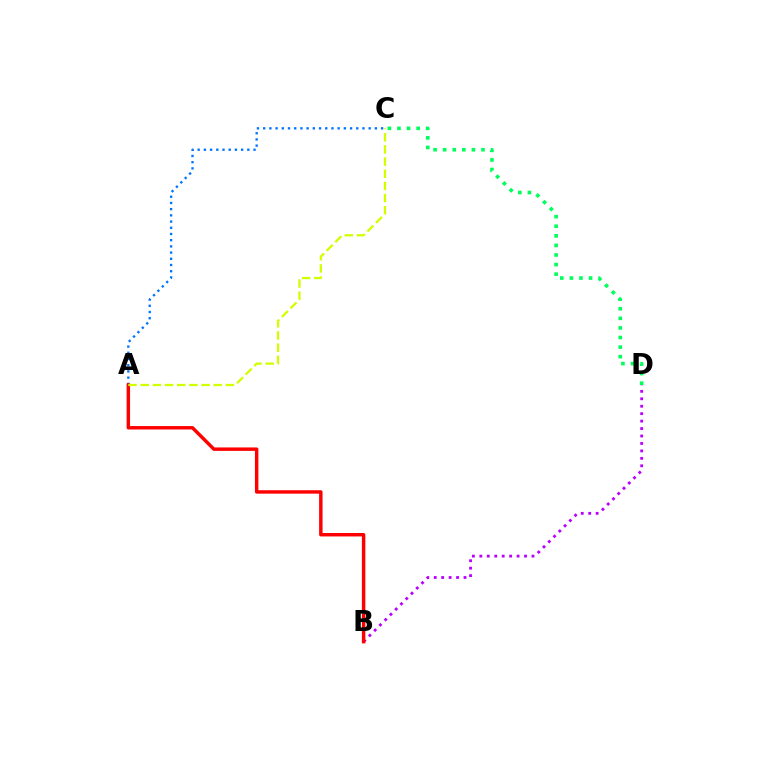{('B', 'D'): [{'color': '#b900ff', 'line_style': 'dotted', 'thickness': 2.02}], ('A', 'C'): [{'color': '#0074ff', 'line_style': 'dotted', 'thickness': 1.69}, {'color': '#d1ff00', 'line_style': 'dashed', 'thickness': 1.65}], ('C', 'D'): [{'color': '#00ff5c', 'line_style': 'dotted', 'thickness': 2.6}], ('A', 'B'): [{'color': '#ff0000', 'line_style': 'solid', 'thickness': 2.48}]}